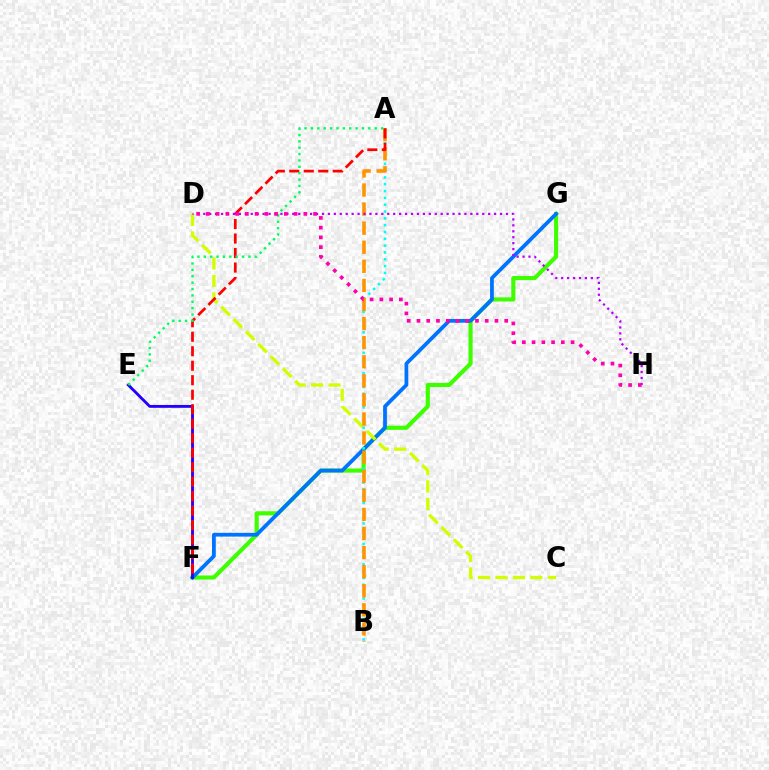{('F', 'G'): [{'color': '#3dff00', 'line_style': 'solid', 'thickness': 2.97}, {'color': '#0074ff', 'line_style': 'solid', 'thickness': 2.71}], ('C', 'D'): [{'color': '#d1ff00', 'line_style': 'dashed', 'thickness': 2.37}], ('A', 'B'): [{'color': '#00fff6', 'line_style': 'dotted', 'thickness': 1.85}, {'color': '#ff9400', 'line_style': 'dashed', 'thickness': 2.59}], ('E', 'F'): [{'color': '#2500ff', 'line_style': 'solid', 'thickness': 2.05}], ('A', 'F'): [{'color': '#ff0000', 'line_style': 'dashed', 'thickness': 1.97}], ('D', 'H'): [{'color': '#b900ff', 'line_style': 'dotted', 'thickness': 1.61}, {'color': '#ff00ac', 'line_style': 'dotted', 'thickness': 2.65}], ('A', 'E'): [{'color': '#00ff5c', 'line_style': 'dotted', 'thickness': 1.73}]}